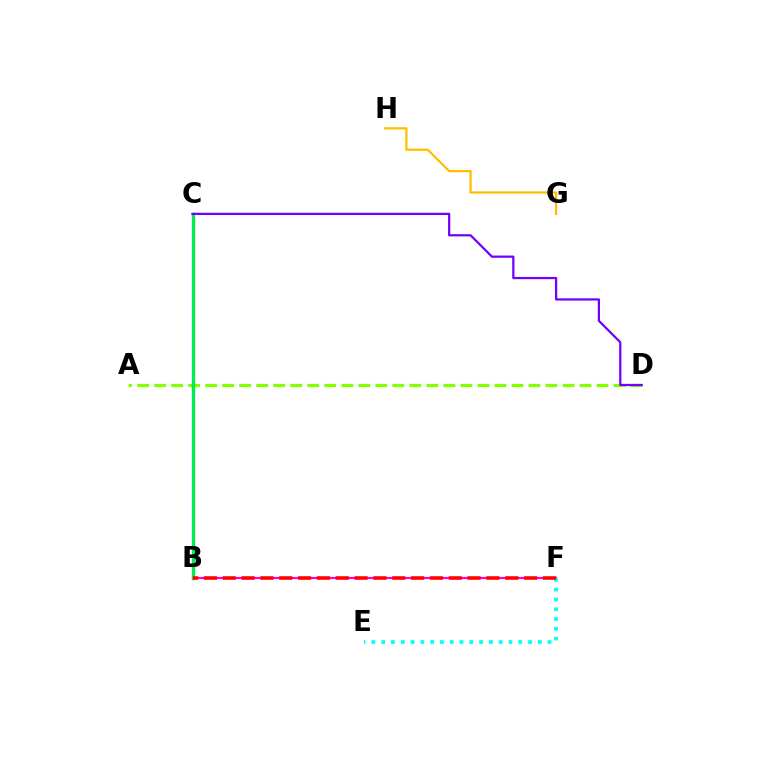{('B', 'F'): [{'color': '#ff00cf', 'line_style': 'solid', 'thickness': 1.55}, {'color': '#ff0000', 'line_style': 'dashed', 'thickness': 2.56}], ('A', 'D'): [{'color': '#84ff00', 'line_style': 'dashed', 'thickness': 2.31}], ('B', 'C'): [{'color': '#004bff', 'line_style': 'solid', 'thickness': 2.33}, {'color': '#00ff39', 'line_style': 'solid', 'thickness': 1.96}], ('E', 'F'): [{'color': '#00fff6', 'line_style': 'dotted', 'thickness': 2.66}], ('G', 'H'): [{'color': '#ffbd00', 'line_style': 'solid', 'thickness': 1.61}], ('C', 'D'): [{'color': '#7200ff', 'line_style': 'solid', 'thickness': 1.61}]}